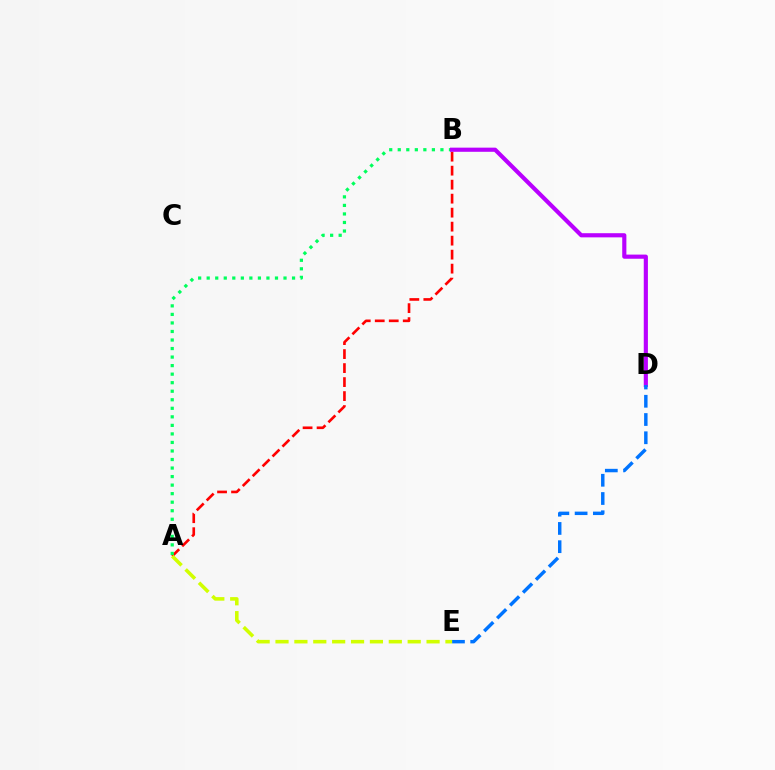{('A', 'B'): [{'color': '#ff0000', 'line_style': 'dashed', 'thickness': 1.9}, {'color': '#00ff5c', 'line_style': 'dotted', 'thickness': 2.32}], ('B', 'D'): [{'color': '#b900ff', 'line_style': 'solid', 'thickness': 2.99}], ('D', 'E'): [{'color': '#0074ff', 'line_style': 'dashed', 'thickness': 2.48}], ('A', 'E'): [{'color': '#d1ff00', 'line_style': 'dashed', 'thickness': 2.57}]}